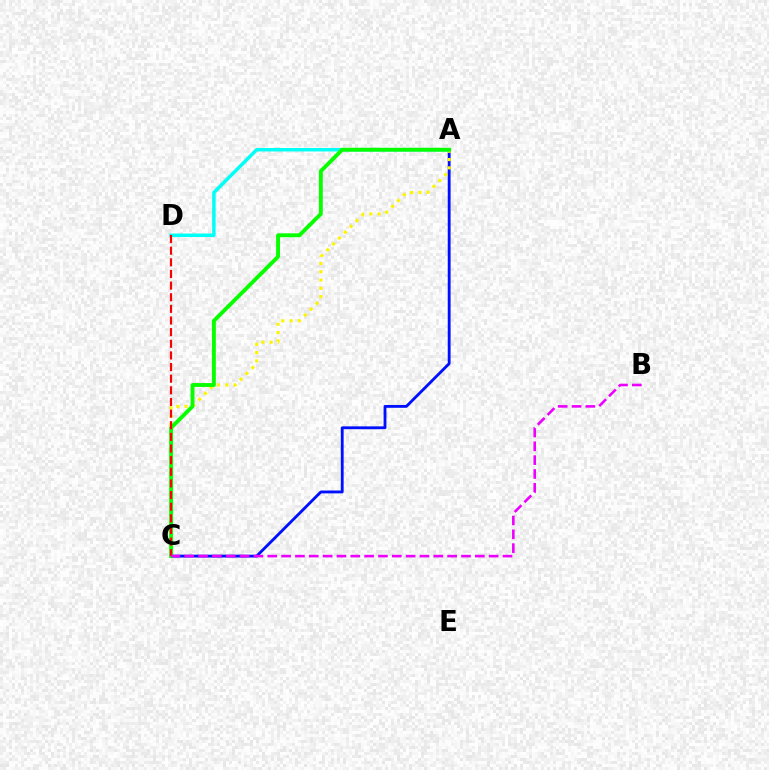{('A', 'C'): [{'color': '#0010ff', 'line_style': 'solid', 'thickness': 2.05}, {'color': '#fcf500', 'line_style': 'dotted', 'thickness': 2.25}, {'color': '#08ff00', 'line_style': 'solid', 'thickness': 2.8}], ('A', 'D'): [{'color': '#00fff6', 'line_style': 'solid', 'thickness': 2.49}], ('C', 'D'): [{'color': '#ff0000', 'line_style': 'dashed', 'thickness': 1.58}], ('B', 'C'): [{'color': '#ee00ff', 'line_style': 'dashed', 'thickness': 1.88}]}